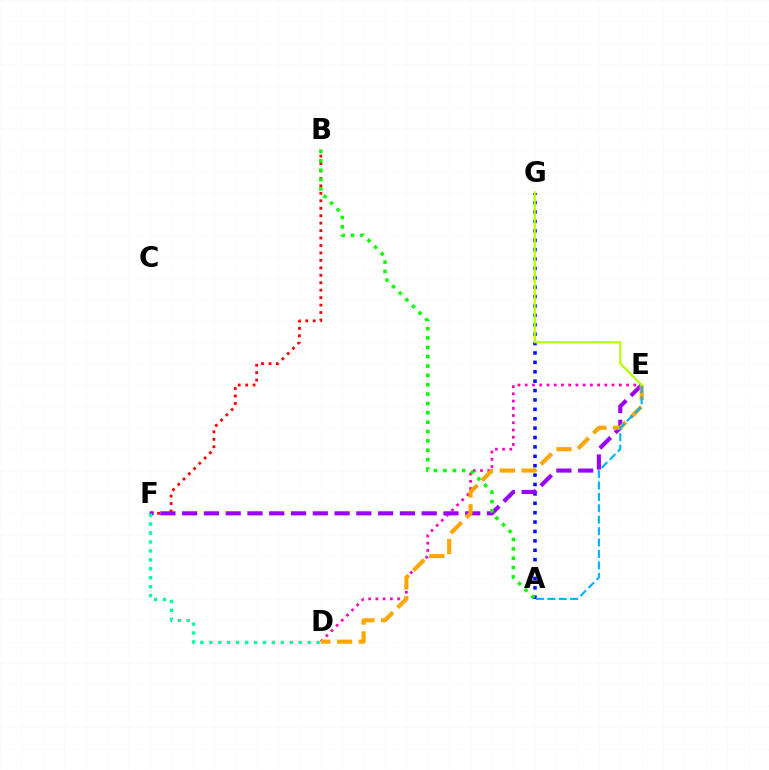{('B', 'F'): [{'color': '#ff0000', 'line_style': 'dotted', 'thickness': 2.02}], ('A', 'G'): [{'color': '#0010ff', 'line_style': 'dotted', 'thickness': 2.55}], ('D', 'E'): [{'color': '#ff00bd', 'line_style': 'dotted', 'thickness': 1.97}, {'color': '#ffa500', 'line_style': 'dashed', 'thickness': 2.97}], ('E', 'F'): [{'color': '#9b00ff', 'line_style': 'dashed', 'thickness': 2.96}], ('A', 'B'): [{'color': '#08ff00', 'line_style': 'dotted', 'thickness': 2.54}], ('A', 'E'): [{'color': '#00b5ff', 'line_style': 'dashed', 'thickness': 1.55}], ('D', 'F'): [{'color': '#00ff9d', 'line_style': 'dotted', 'thickness': 2.43}], ('E', 'G'): [{'color': '#b3ff00', 'line_style': 'solid', 'thickness': 1.6}]}